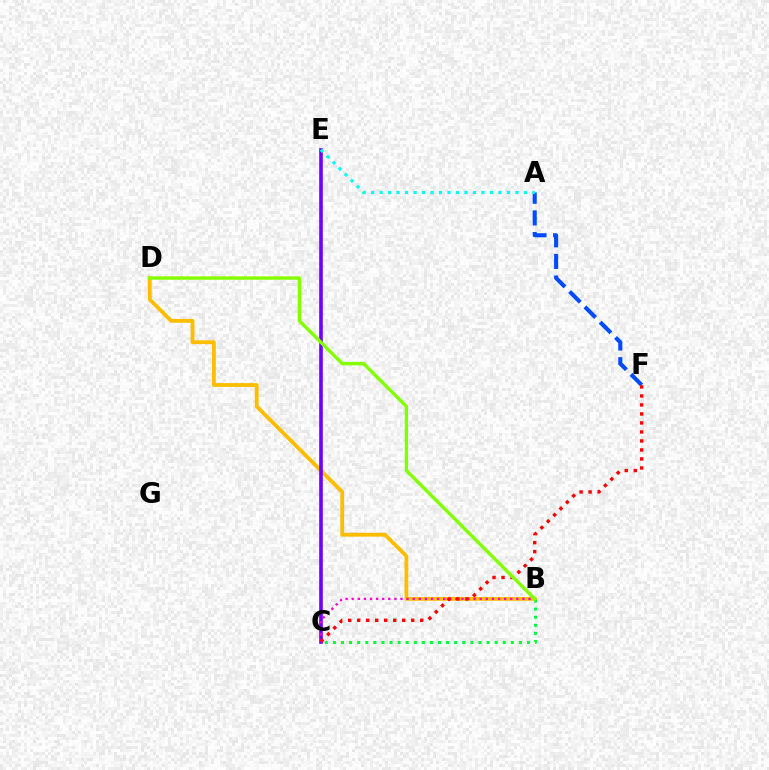{('B', 'D'): [{'color': '#ffbd00', 'line_style': 'solid', 'thickness': 2.76}, {'color': '#84ff00', 'line_style': 'solid', 'thickness': 2.44}], ('C', 'E'): [{'color': '#7200ff', 'line_style': 'solid', 'thickness': 2.61}], ('A', 'F'): [{'color': '#004bff', 'line_style': 'dashed', 'thickness': 2.94}], ('B', 'C'): [{'color': '#ff00cf', 'line_style': 'dotted', 'thickness': 1.66}, {'color': '#00ff39', 'line_style': 'dotted', 'thickness': 2.2}], ('C', 'F'): [{'color': '#ff0000', 'line_style': 'dotted', 'thickness': 2.45}], ('A', 'E'): [{'color': '#00fff6', 'line_style': 'dotted', 'thickness': 2.31}]}